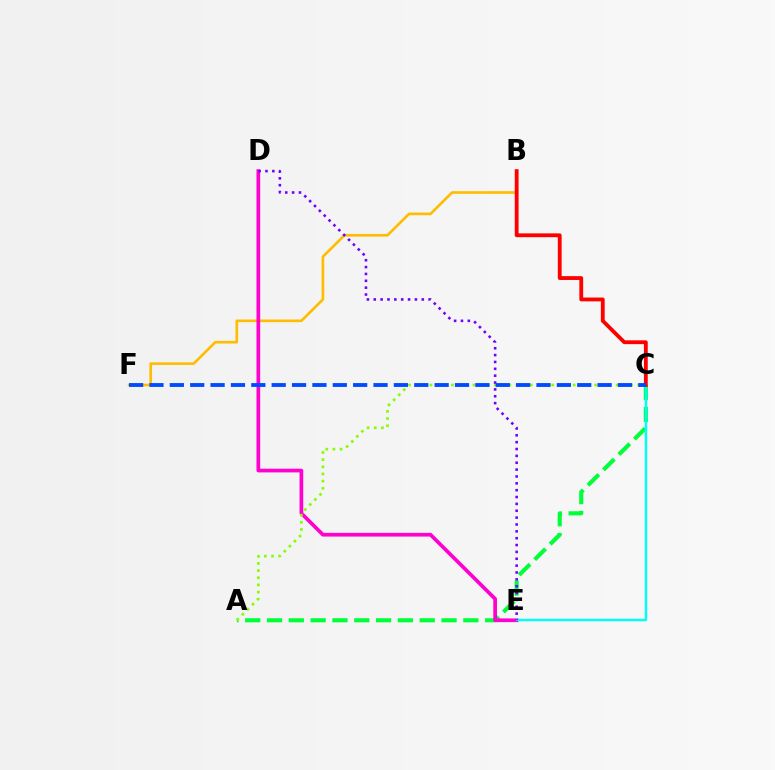{('B', 'F'): [{'color': '#ffbd00', 'line_style': 'solid', 'thickness': 1.91}], ('A', 'C'): [{'color': '#00ff39', 'line_style': 'dashed', 'thickness': 2.96}, {'color': '#84ff00', 'line_style': 'dotted', 'thickness': 1.95}], ('D', 'E'): [{'color': '#ff00cf', 'line_style': 'solid', 'thickness': 2.66}, {'color': '#7200ff', 'line_style': 'dotted', 'thickness': 1.86}], ('C', 'E'): [{'color': '#00fff6', 'line_style': 'solid', 'thickness': 1.76}], ('B', 'C'): [{'color': '#ff0000', 'line_style': 'solid', 'thickness': 2.76}], ('C', 'F'): [{'color': '#004bff', 'line_style': 'dashed', 'thickness': 2.77}]}